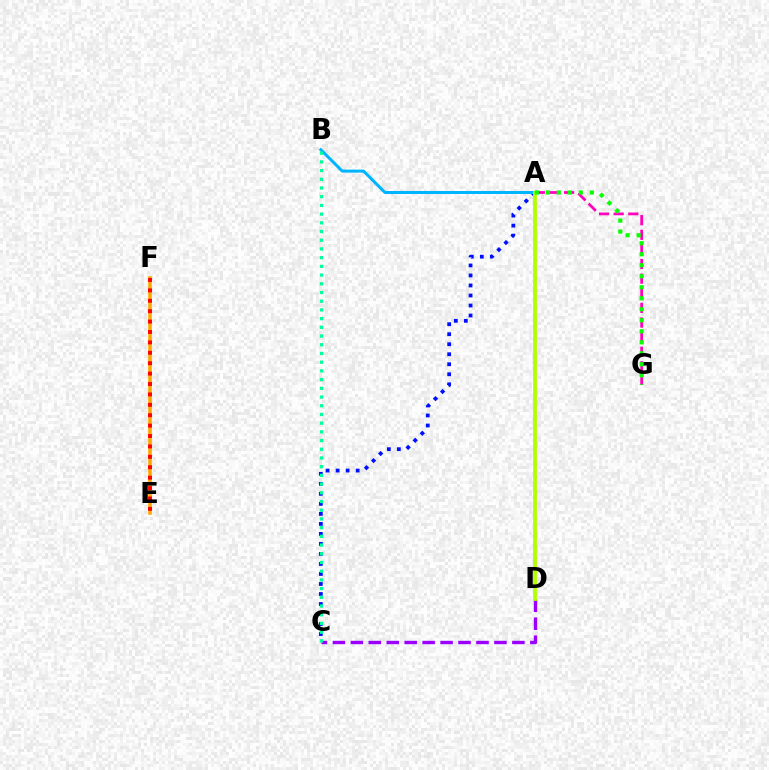{('A', 'C'): [{'color': '#0010ff', 'line_style': 'dotted', 'thickness': 2.72}], ('E', 'F'): [{'color': '#ffa500', 'line_style': 'solid', 'thickness': 2.55}, {'color': '#ff0000', 'line_style': 'dotted', 'thickness': 2.83}], ('A', 'B'): [{'color': '#00b5ff', 'line_style': 'solid', 'thickness': 2.16}], ('C', 'D'): [{'color': '#9b00ff', 'line_style': 'dashed', 'thickness': 2.44}], ('A', 'G'): [{'color': '#ff00bd', 'line_style': 'dashed', 'thickness': 1.99}, {'color': '#08ff00', 'line_style': 'dotted', 'thickness': 2.99}], ('A', 'D'): [{'color': '#b3ff00', 'line_style': 'solid', 'thickness': 2.73}], ('B', 'C'): [{'color': '#00ff9d', 'line_style': 'dotted', 'thickness': 2.37}]}